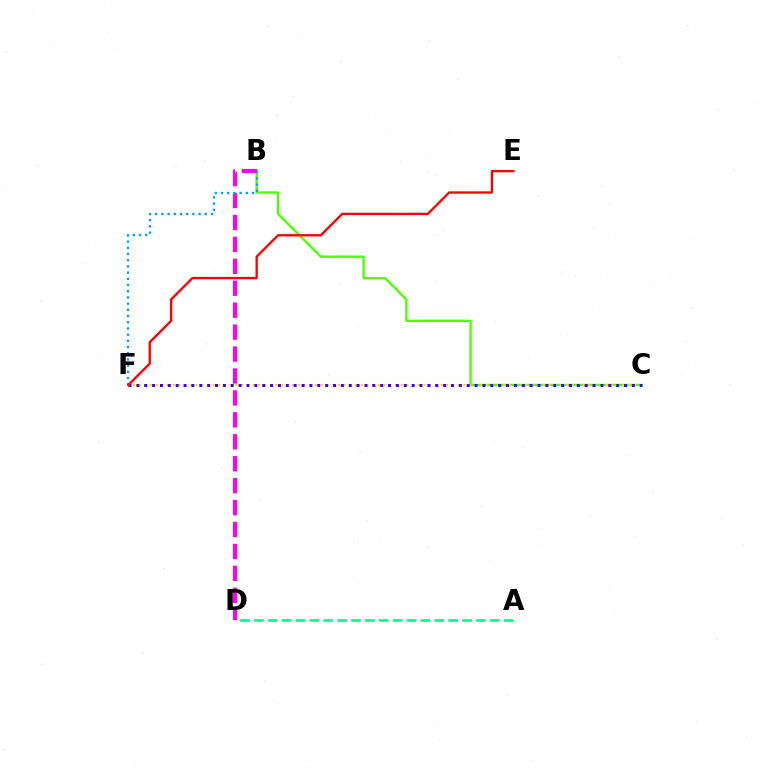{('B', 'C'): [{'color': '#4fff00', 'line_style': 'solid', 'thickness': 1.7}], ('A', 'D'): [{'color': '#00ff86', 'line_style': 'dashed', 'thickness': 1.89}], ('C', 'F'): [{'color': '#ffd500', 'line_style': 'dotted', 'thickness': 1.55}, {'color': '#3700ff', 'line_style': 'dotted', 'thickness': 2.14}], ('B', 'D'): [{'color': '#ff00ed', 'line_style': 'dashed', 'thickness': 2.98}], ('B', 'F'): [{'color': '#009eff', 'line_style': 'dotted', 'thickness': 1.68}], ('E', 'F'): [{'color': '#ff0000', 'line_style': 'solid', 'thickness': 1.68}]}